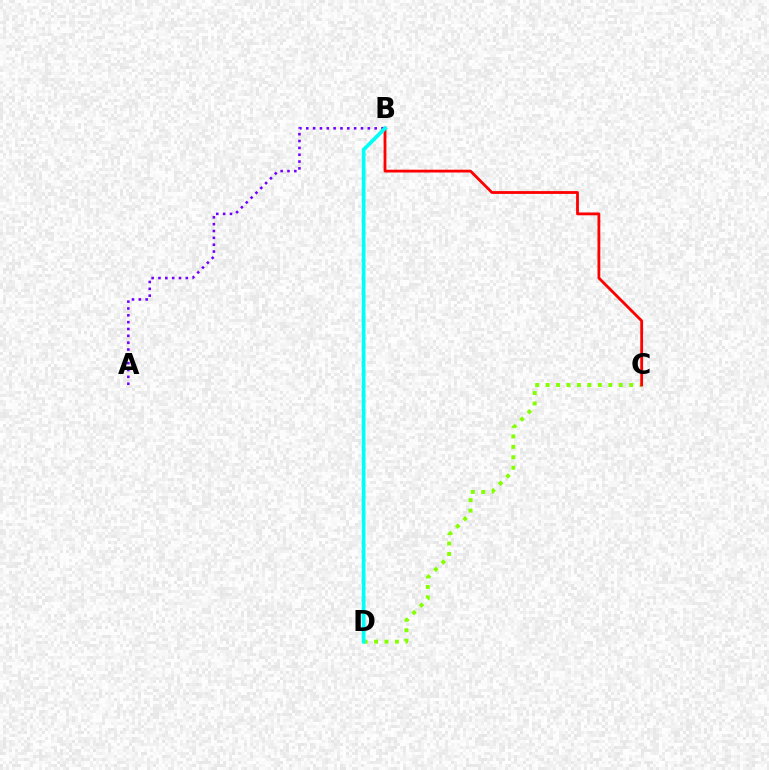{('A', 'B'): [{'color': '#7200ff', 'line_style': 'dotted', 'thickness': 1.86}], ('C', 'D'): [{'color': '#84ff00', 'line_style': 'dotted', 'thickness': 2.84}], ('B', 'C'): [{'color': '#ff0000', 'line_style': 'solid', 'thickness': 2.02}], ('B', 'D'): [{'color': '#00fff6', 'line_style': 'solid', 'thickness': 2.7}]}